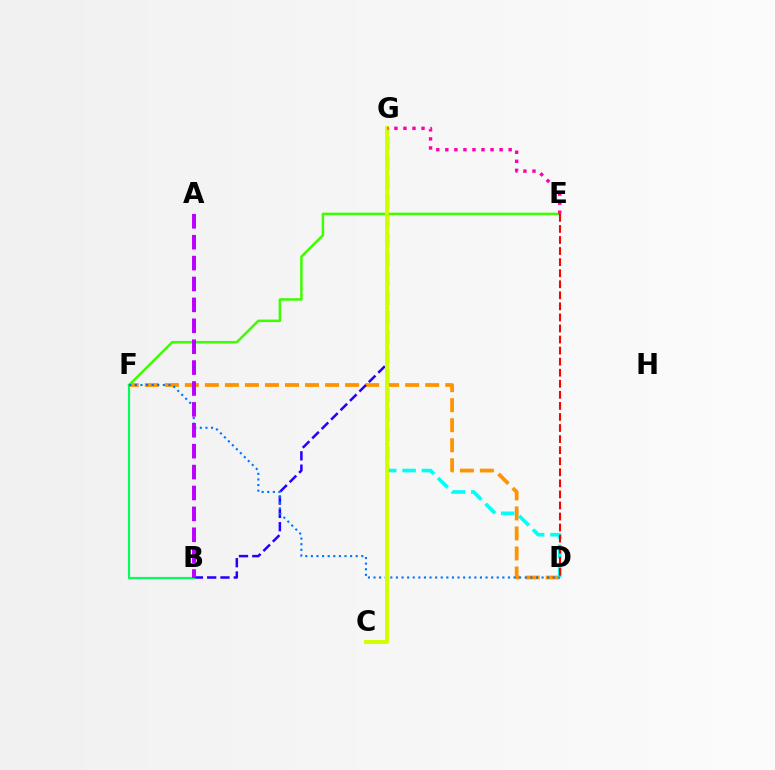{('D', 'F'): [{'color': '#ff9400', 'line_style': 'dashed', 'thickness': 2.72}, {'color': '#0074ff', 'line_style': 'dotted', 'thickness': 1.52}], ('B', 'G'): [{'color': '#2500ff', 'line_style': 'dashed', 'thickness': 1.81}], ('E', 'F'): [{'color': '#3dff00', 'line_style': 'solid', 'thickness': 1.82}], ('B', 'F'): [{'color': '#00ff5c', 'line_style': 'solid', 'thickness': 1.56}], ('D', 'G'): [{'color': '#00fff6', 'line_style': 'dashed', 'thickness': 2.63}], ('D', 'E'): [{'color': '#ff0000', 'line_style': 'dashed', 'thickness': 1.5}], ('C', 'G'): [{'color': '#d1ff00', 'line_style': 'solid', 'thickness': 2.86}], ('A', 'B'): [{'color': '#b900ff', 'line_style': 'dashed', 'thickness': 2.84}], ('E', 'G'): [{'color': '#ff00ac', 'line_style': 'dotted', 'thickness': 2.46}]}